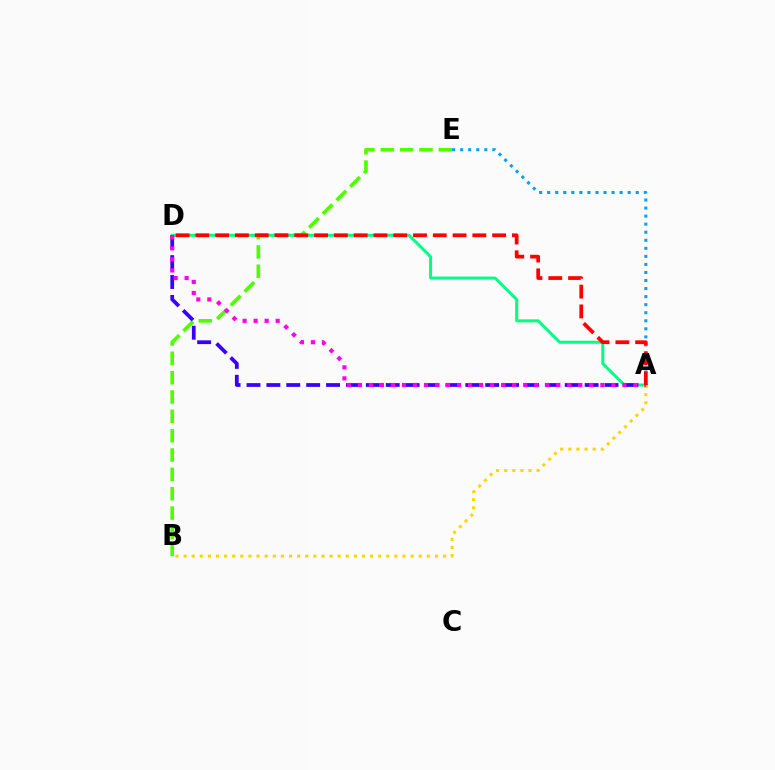{('B', 'E'): [{'color': '#4fff00', 'line_style': 'dashed', 'thickness': 2.63}], ('A', 'E'): [{'color': '#009eff', 'line_style': 'dotted', 'thickness': 2.19}], ('A', 'D'): [{'color': '#00ff86', 'line_style': 'solid', 'thickness': 2.17}, {'color': '#3700ff', 'line_style': 'dashed', 'thickness': 2.7}, {'color': '#ff00ed', 'line_style': 'dotted', 'thickness': 2.99}, {'color': '#ff0000', 'line_style': 'dashed', 'thickness': 2.69}], ('A', 'B'): [{'color': '#ffd500', 'line_style': 'dotted', 'thickness': 2.2}]}